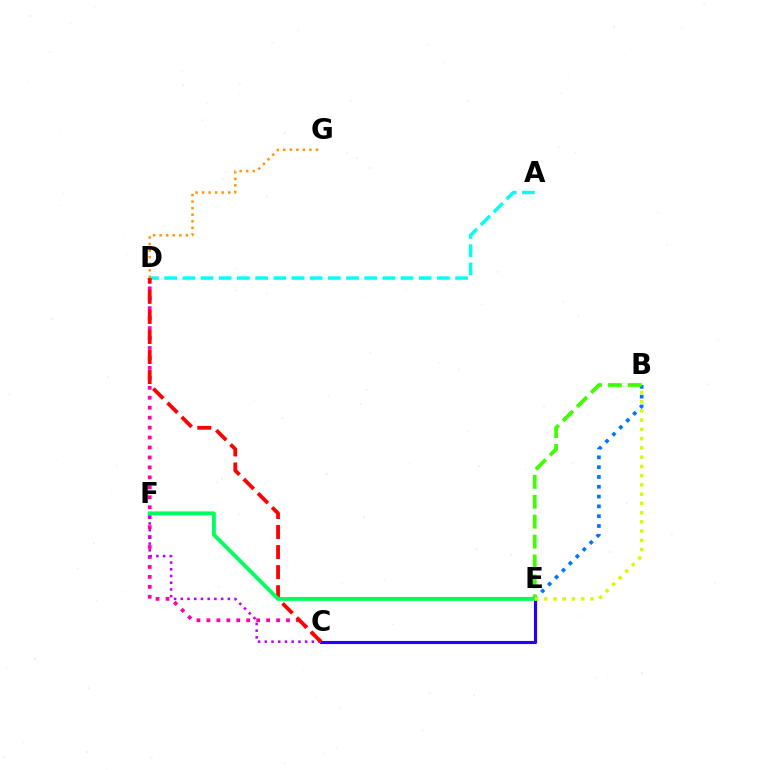{('C', 'E'): [{'color': '#2500ff', 'line_style': 'solid', 'thickness': 2.25}], ('B', 'E'): [{'color': '#0074ff', 'line_style': 'dotted', 'thickness': 2.66}, {'color': '#3dff00', 'line_style': 'dashed', 'thickness': 2.7}, {'color': '#d1ff00', 'line_style': 'dotted', 'thickness': 2.51}], ('C', 'D'): [{'color': '#ff00ac', 'line_style': 'dotted', 'thickness': 2.7}, {'color': '#ff0000', 'line_style': 'dashed', 'thickness': 2.73}], ('A', 'D'): [{'color': '#00fff6', 'line_style': 'dashed', 'thickness': 2.47}], ('C', 'F'): [{'color': '#b900ff', 'line_style': 'dotted', 'thickness': 1.83}], ('D', 'G'): [{'color': '#ff9400', 'line_style': 'dotted', 'thickness': 1.78}], ('E', 'F'): [{'color': '#00ff5c', 'line_style': 'solid', 'thickness': 2.79}]}